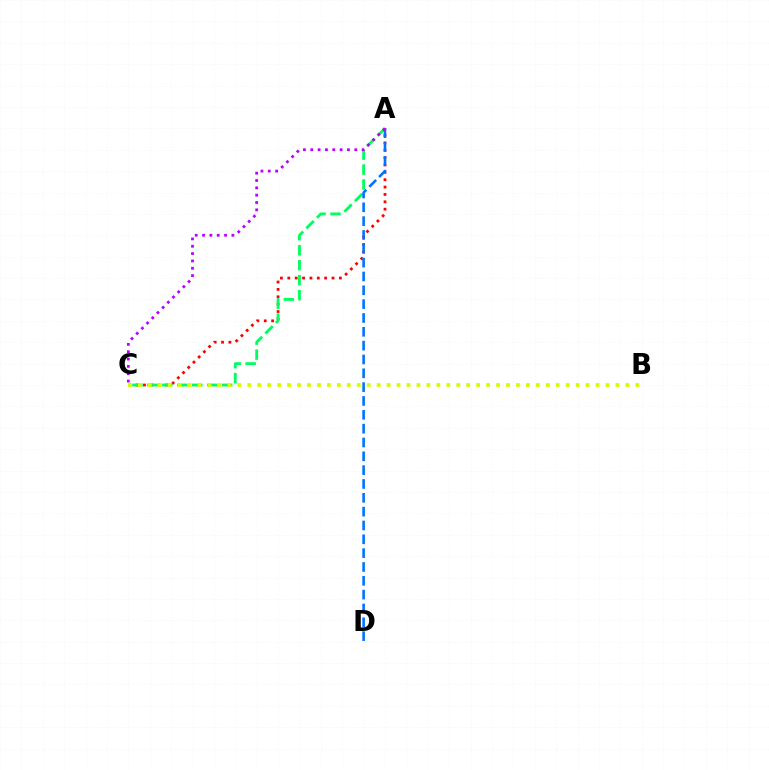{('A', 'C'): [{'color': '#ff0000', 'line_style': 'dotted', 'thickness': 2.0}, {'color': '#00ff5c', 'line_style': 'dashed', 'thickness': 2.03}, {'color': '#b900ff', 'line_style': 'dotted', 'thickness': 1.99}], ('B', 'C'): [{'color': '#d1ff00', 'line_style': 'dotted', 'thickness': 2.7}], ('A', 'D'): [{'color': '#0074ff', 'line_style': 'dashed', 'thickness': 1.88}]}